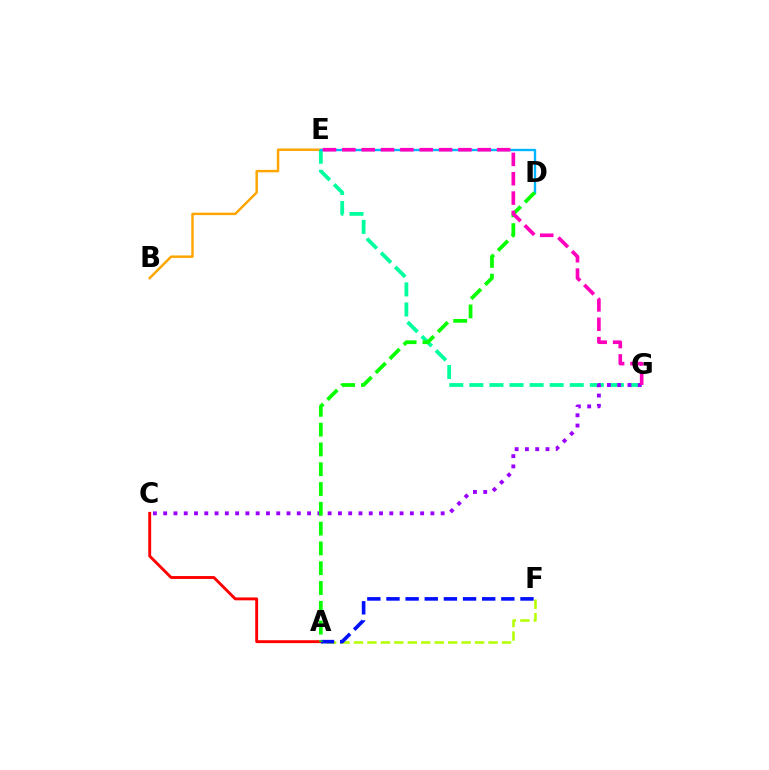{('B', 'E'): [{'color': '#ffa500', 'line_style': 'solid', 'thickness': 1.77}], ('E', 'G'): [{'color': '#00ff9d', 'line_style': 'dashed', 'thickness': 2.73}, {'color': '#ff00bd', 'line_style': 'dashed', 'thickness': 2.63}], ('A', 'C'): [{'color': '#ff0000', 'line_style': 'solid', 'thickness': 2.08}], ('D', 'E'): [{'color': '#00b5ff', 'line_style': 'solid', 'thickness': 1.69}], ('A', 'F'): [{'color': '#b3ff00', 'line_style': 'dashed', 'thickness': 1.83}, {'color': '#0010ff', 'line_style': 'dashed', 'thickness': 2.6}], ('C', 'G'): [{'color': '#9b00ff', 'line_style': 'dotted', 'thickness': 2.79}], ('A', 'D'): [{'color': '#08ff00', 'line_style': 'dashed', 'thickness': 2.69}]}